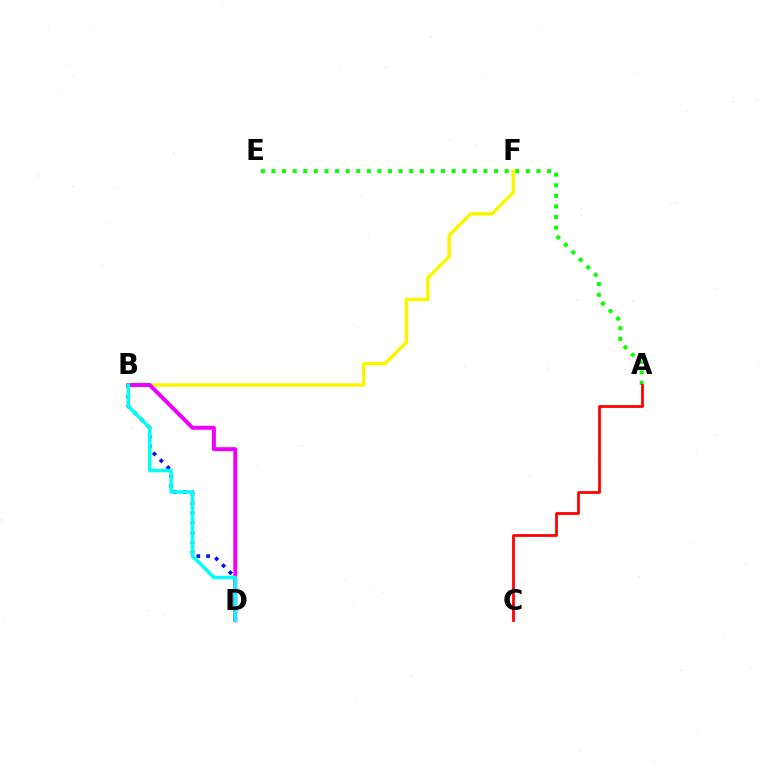{('B', 'D'): [{'color': '#0010ff', 'line_style': 'dotted', 'thickness': 2.65}, {'color': '#ee00ff', 'line_style': 'solid', 'thickness': 2.85}, {'color': '#00fff6', 'line_style': 'solid', 'thickness': 2.48}], ('A', 'E'): [{'color': '#08ff00', 'line_style': 'dotted', 'thickness': 2.88}], ('B', 'F'): [{'color': '#fcf500', 'line_style': 'solid', 'thickness': 2.51}], ('A', 'C'): [{'color': '#ff0000', 'line_style': 'solid', 'thickness': 1.99}]}